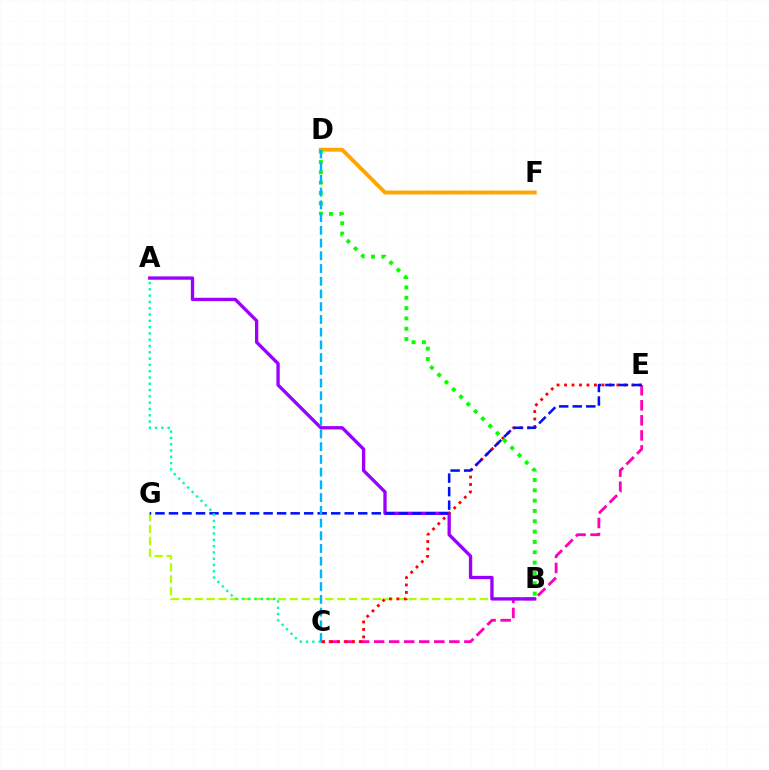{('D', 'F'): [{'color': '#ffa500', 'line_style': 'solid', 'thickness': 2.81}], ('C', 'E'): [{'color': '#ff00bd', 'line_style': 'dashed', 'thickness': 2.04}, {'color': '#ff0000', 'line_style': 'dotted', 'thickness': 2.03}], ('B', 'G'): [{'color': '#b3ff00', 'line_style': 'dashed', 'thickness': 1.61}], ('A', 'B'): [{'color': '#9b00ff', 'line_style': 'solid', 'thickness': 2.39}], ('B', 'D'): [{'color': '#08ff00', 'line_style': 'dotted', 'thickness': 2.81}], ('E', 'G'): [{'color': '#0010ff', 'line_style': 'dashed', 'thickness': 1.84}], ('A', 'C'): [{'color': '#00ff9d', 'line_style': 'dotted', 'thickness': 1.71}], ('C', 'D'): [{'color': '#00b5ff', 'line_style': 'dashed', 'thickness': 1.73}]}